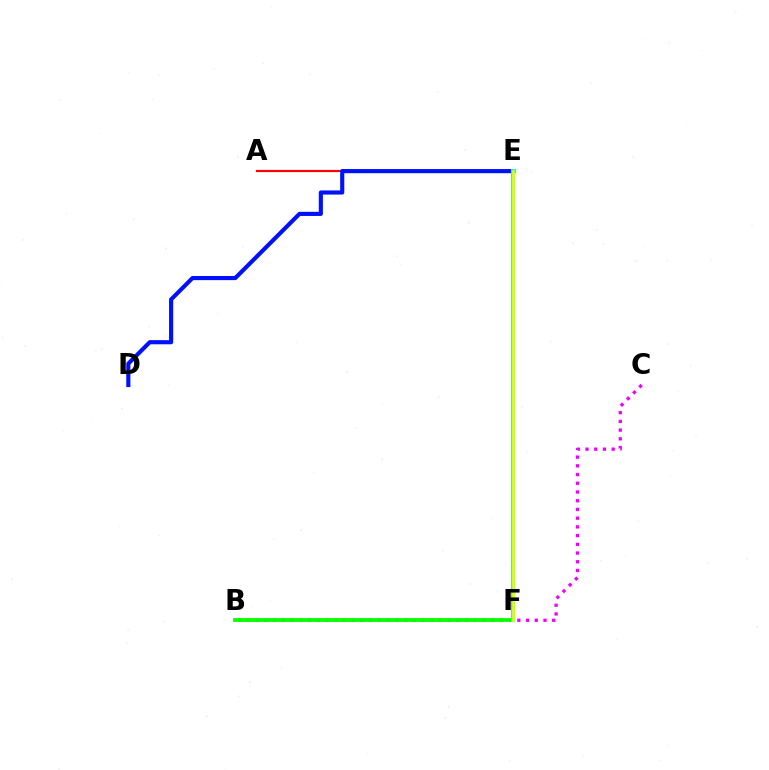{('A', 'E'): [{'color': '#ff0000', 'line_style': 'solid', 'thickness': 1.59}], ('D', 'E'): [{'color': '#0010ff', 'line_style': 'solid', 'thickness': 2.98}], ('B', 'C'): [{'color': '#ee00ff', 'line_style': 'dotted', 'thickness': 2.37}], ('B', 'F'): [{'color': '#08ff00', 'line_style': 'solid', 'thickness': 2.74}], ('E', 'F'): [{'color': '#00fff6', 'line_style': 'solid', 'thickness': 2.99}, {'color': '#fcf500', 'line_style': 'solid', 'thickness': 1.87}]}